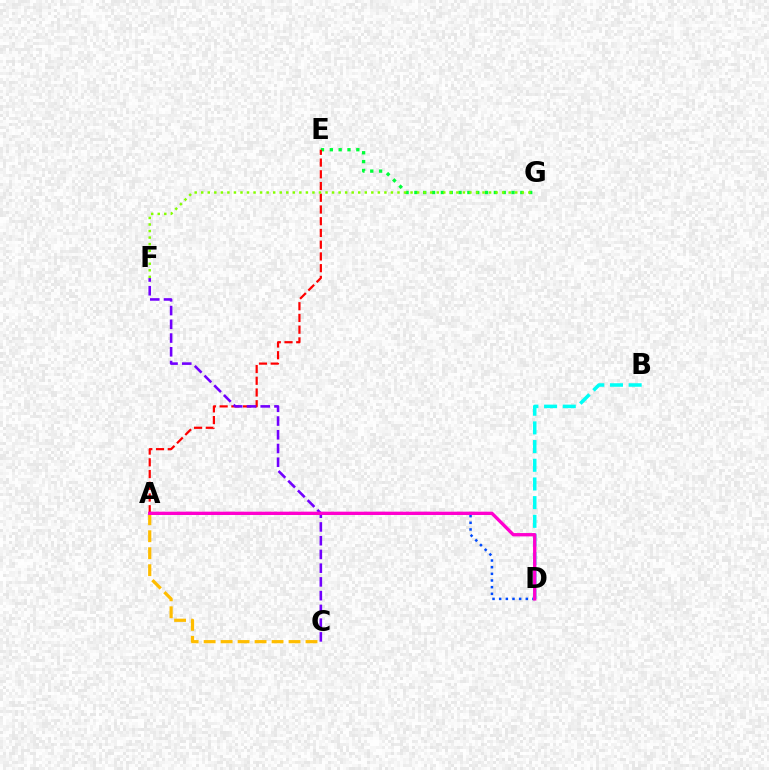{('E', 'G'): [{'color': '#00ff39', 'line_style': 'dotted', 'thickness': 2.4}], ('A', 'D'): [{'color': '#004bff', 'line_style': 'dotted', 'thickness': 1.81}, {'color': '#ff00cf', 'line_style': 'solid', 'thickness': 2.4}], ('A', 'E'): [{'color': '#ff0000', 'line_style': 'dashed', 'thickness': 1.59}], ('A', 'C'): [{'color': '#ffbd00', 'line_style': 'dashed', 'thickness': 2.31}], ('B', 'D'): [{'color': '#00fff6', 'line_style': 'dashed', 'thickness': 2.54}], ('C', 'F'): [{'color': '#7200ff', 'line_style': 'dashed', 'thickness': 1.87}], ('F', 'G'): [{'color': '#84ff00', 'line_style': 'dotted', 'thickness': 1.78}]}